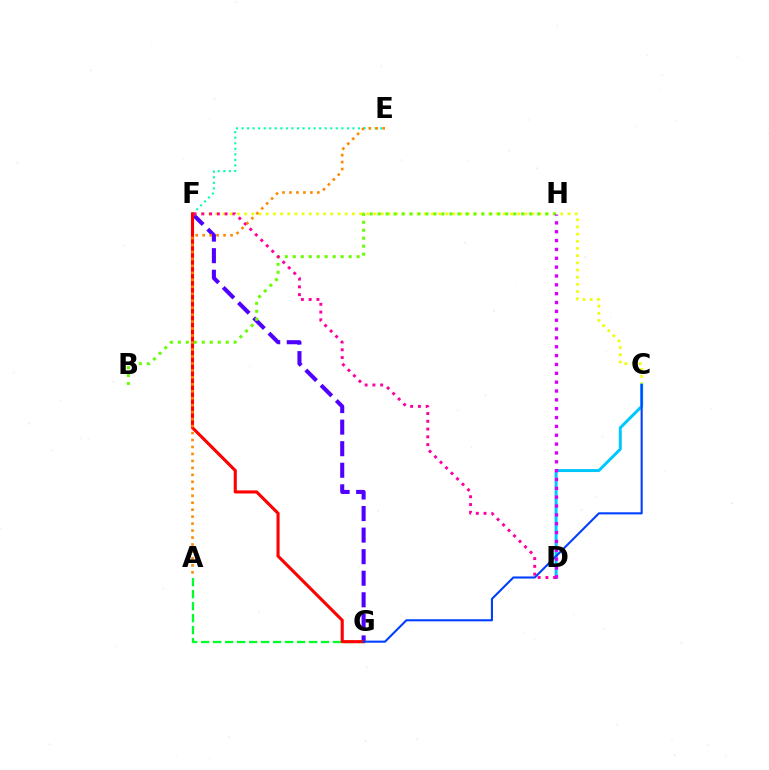{('F', 'G'): [{'color': '#4f00ff', 'line_style': 'dashed', 'thickness': 2.93}, {'color': '#ff0000', 'line_style': 'solid', 'thickness': 2.23}], ('C', 'F'): [{'color': '#eeff00', 'line_style': 'dotted', 'thickness': 1.95}], ('B', 'H'): [{'color': '#66ff00', 'line_style': 'dotted', 'thickness': 2.17}], ('A', 'G'): [{'color': '#00ff27', 'line_style': 'dashed', 'thickness': 1.63}], ('C', 'D'): [{'color': '#00c7ff', 'line_style': 'solid', 'thickness': 2.14}], ('E', 'F'): [{'color': '#00ffaf', 'line_style': 'dotted', 'thickness': 1.51}], ('D', 'F'): [{'color': '#ff00a0', 'line_style': 'dotted', 'thickness': 2.11}], ('C', 'G'): [{'color': '#003fff', 'line_style': 'solid', 'thickness': 1.51}], ('D', 'H'): [{'color': '#d600ff', 'line_style': 'dotted', 'thickness': 2.4}], ('A', 'E'): [{'color': '#ff8800', 'line_style': 'dotted', 'thickness': 1.89}]}